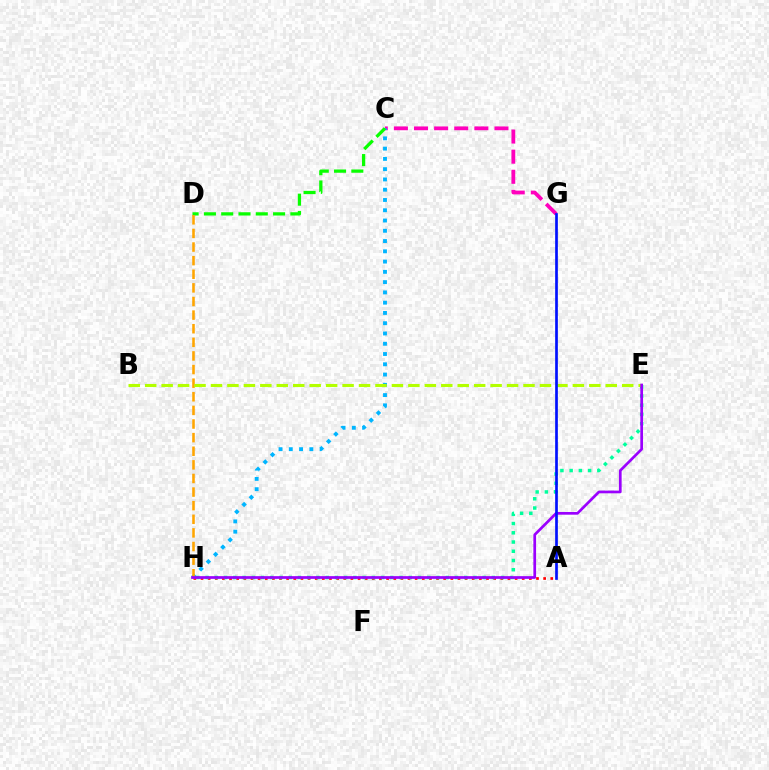{('C', 'G'): [{'color': '#ff00bd', 'line_style': 'dashed', 'thickness': 2.73}], ('A', 'H'): [{'color': '#ff0000', 'line_style': 'dotted', 'thickness': 1.94}], ('C', 'H'): [{'color': '#00b5ff', 'line_style': 'dotted', 'thickness': 2.79}], ('C', 'D'): [{'color': '#08ff00', 'line_style': 'dashed', 'thickness': 2.35}], ('D', 'H'): [{'color': '#ffa500', 'line_style': 'dashed', 'thickness': 1.85}], ('E', 'H'): [{'color': '#00ff9d', 'line_style': 'dotted', 'thickness': 2.51}, {'color': '#9b00ff', 'line_style': 'solid', 'thickness': 1.95}], ('B', 'E'): [{'color': '#b3ff00', 'line_style': 'dashed', 'thickness': 2.23}], ('A', 'G'): [{'color': '#0010ff', 'line_style': 'solid', 'thickness': 1.93}]}